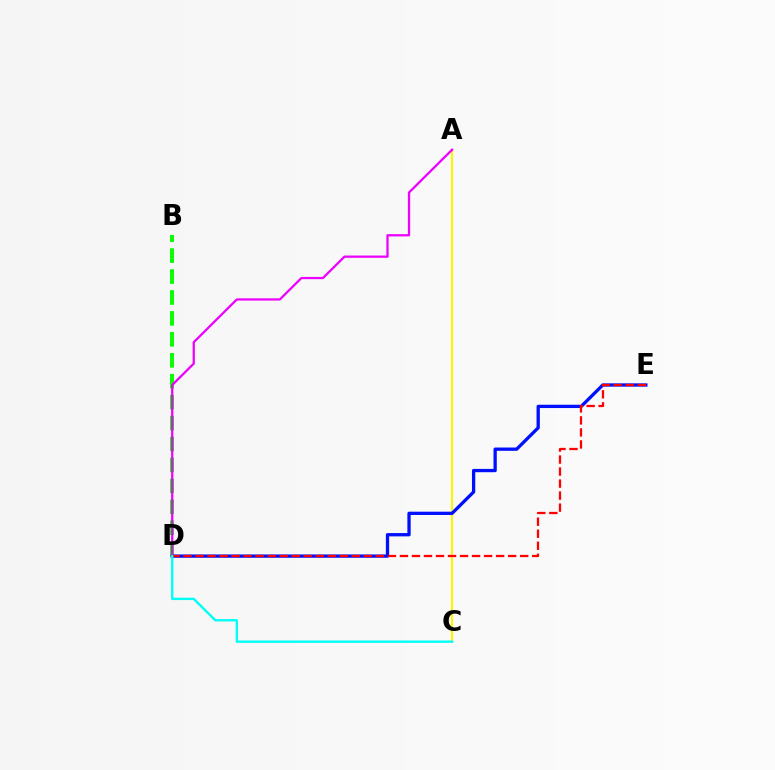{('B', 'D'): [{'color': '#08ff00', 'line_style': 'dashed', 'thickness': 2.84}], ('A', 'C'): [{'color': '#fcf500', 'line_style': 'solid', 'thickness': 1.5}], ('D', 'E'): [{'color': '#0010ff', 'line_style': 'solid', 'thickness': 2.37}, {'color': '#ff0000', 'line_style': 'dashed', 'thickness': 1.63}], ('A', 'D'): [{'color': '#ee00ff', 'line_style': 'solid', 'thickness': 1.63}], ('C', 'D'): [{'color': '#00fff6', 'line_style': 'solid', 'thickness': 1.7}]}